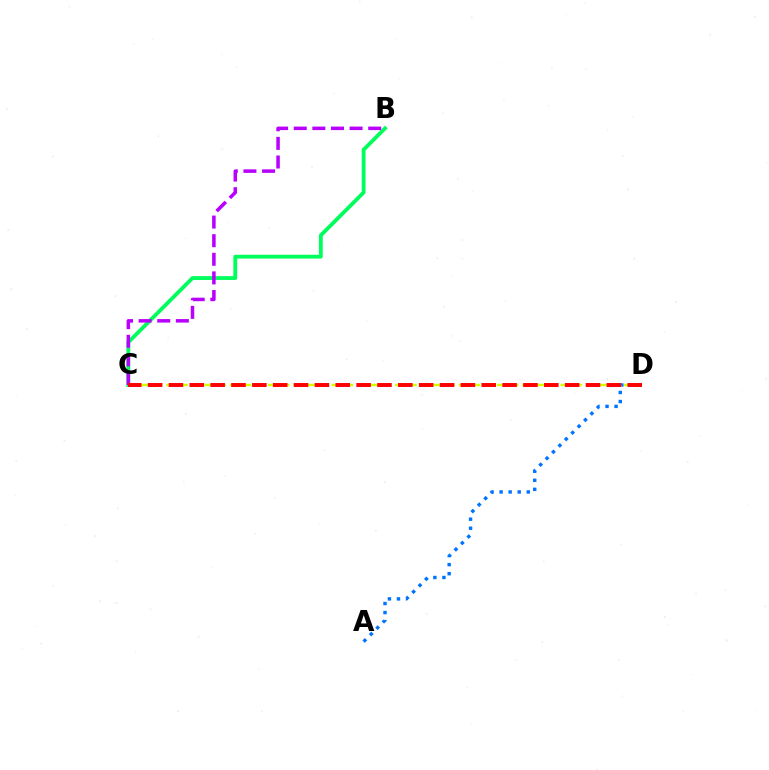{('B', 'C'): [{'color': '#00ff5c', 'line_style': 'solid', 'thickness': 2.75}, {'color': '#b900ff', 'line_style': 'dashed', 'thickness': 2.53}], ('A', 'D'): [{'color': '#0074ff', 'line_style': 'dotted', 'thickness': 2.46}], ('C', 'D'): [{'color': '#d1ff00', 'line_style': 'dashed', 'thickness': 1.73}, {'color': '#ff0000', 'line_style': 'dashed', 'thickness': 2.83}]}